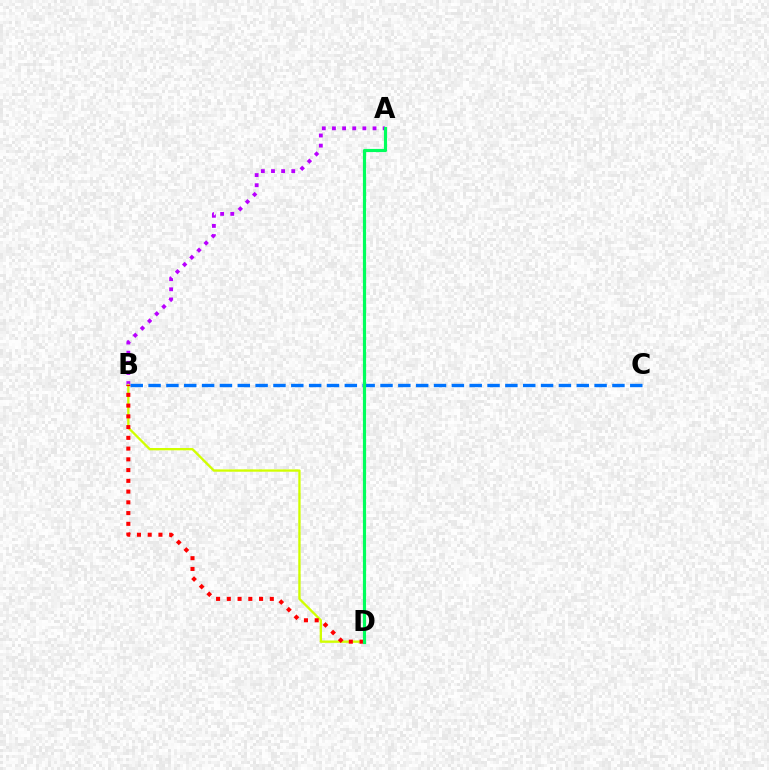{('A', 'B'): [{'color': '#b900ff', 'line_style': 'dotted', 'thickness': 2.75}], ('B', 'C'): [{'color': '#0074ff', 'line_style': 'dashed', 'thickness': 2.42}], ('B', 'D'): [{'color': '#d1ff00', 'line_style': 'solid', 'thickness': 1.68}, {'color': '#ff0000', 'line_style': 'dotted', 'thickness': 2.92}], ('A', 'D'): [{'color': '#00ff5c', 'line_style': 'solid', 'thickness': 2.28}]}